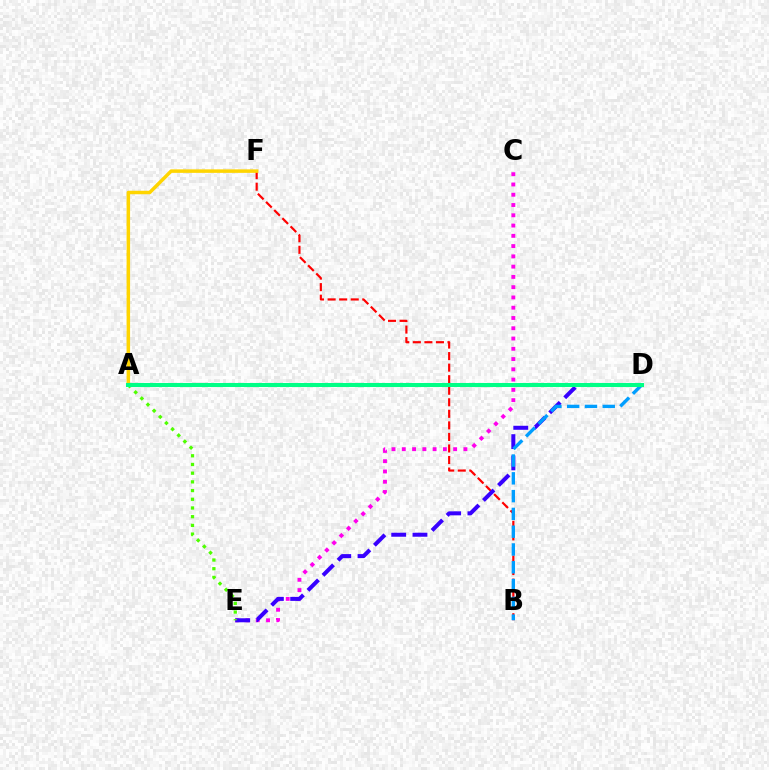{('B', 'F'): [{'color': '#ff0000', 'line_style': 'dashed', 'thickness': 1.57}], ('C', 'E'): [{'color': '#ff00ed', 'line_style': 'dotted', 'thickness': 2.79}], ('A', 'F'): [{'color': '#ffd500', 'line_style': 'solid', 'thickness': 2.52}], ('D', 'E'): [{'color': '#3700ff', 'line_style': 'dashed', 'thickness': 2.89}], ('A', 'E'): [{'color': '#4fff00', 'line_style': 'dotted', 'thickness': 2.36}], ('B', 'D'): [{'color': '#009eff', 'line_style': 'dashed', 'thickness': 2.42}], ('A', 'D'): [{'color': '#00ff86', 'line_style': 'solid', 'thickness': 2.91}]}